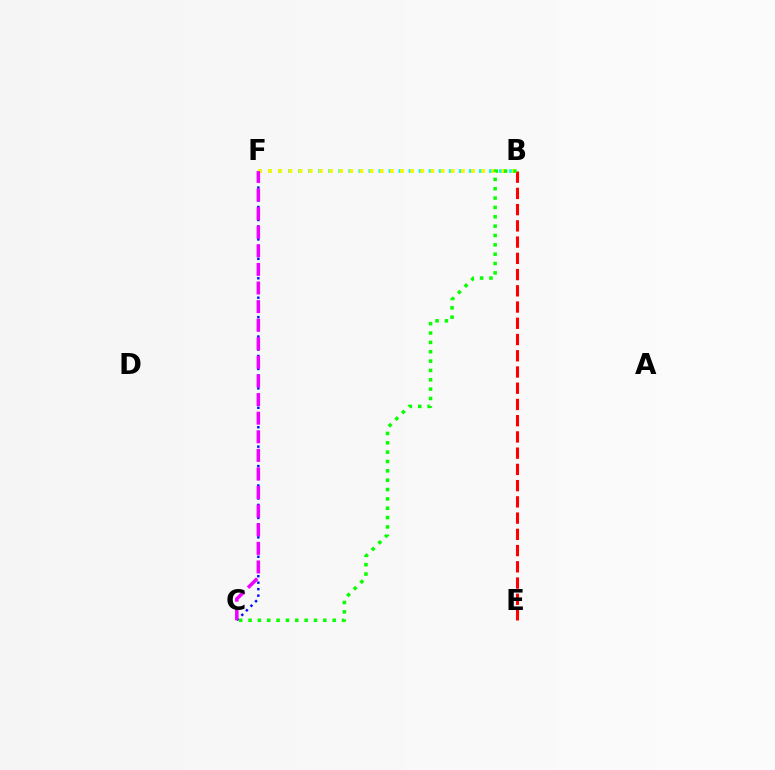{('B', 'F'): [{'color': '#00fff6', 'line_style': 'dotted', 'thickness': 2.73}, {'color': '#fcf500', 'line_style': 'dotted', 'thickness': 2.76}], ('B', 'E'): [{'color': '#ff0000', 'line_style': 'dashed', 'thickness': 2.21}], ('C', 'F'): [{'color': '#0010ff', 'line_style': 'dotted', 'thickness': 1.76}, {'color': '#ee00ff', 'line_style': 'dashed', 'thickness': 2.53}], ('B', 'C'): [{'color': '#08ff00', 'line_style': 'dotted', 'thickness': 2.54}]}